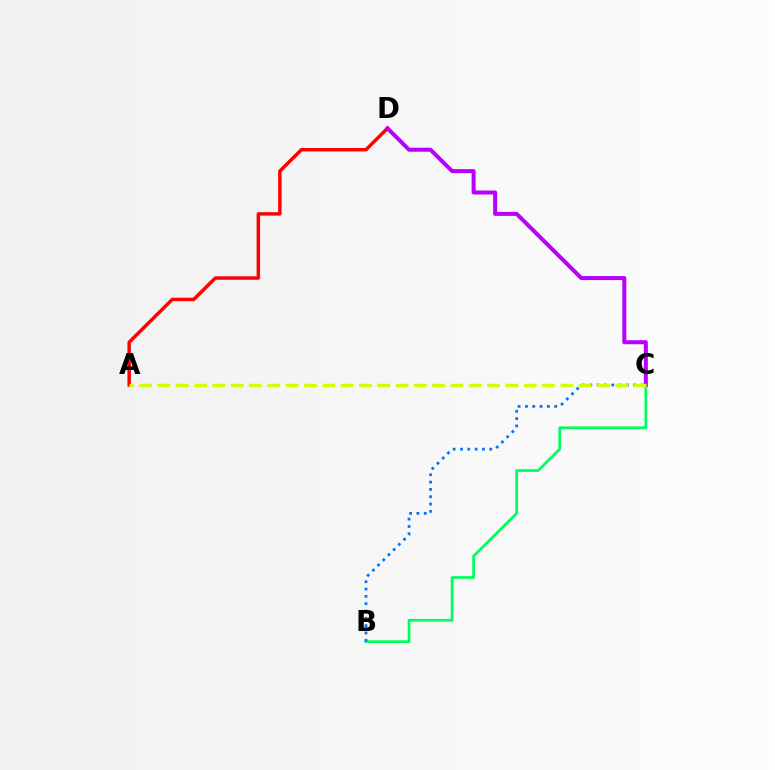{('B', 'C'): [{'color': '#00ff5c', 'line_style': 'solid', 'thickness': 1.97}, {'color': '#0074ff', 'line_style': 'dotted', 'thickness': 1.99}], ('A', 'D'): [{'color': '#ff0000', 'line_style': 'solid', 'thickness': 2.49}], ('C', 'D'): [{'color': '#b900ff', 'line_style': 'solid', 'thickness': 2.89}], ('A', 'C'): [{'color': '#d1ff00', 'line_style': 'dashed', 'thickness': 2.49}]}